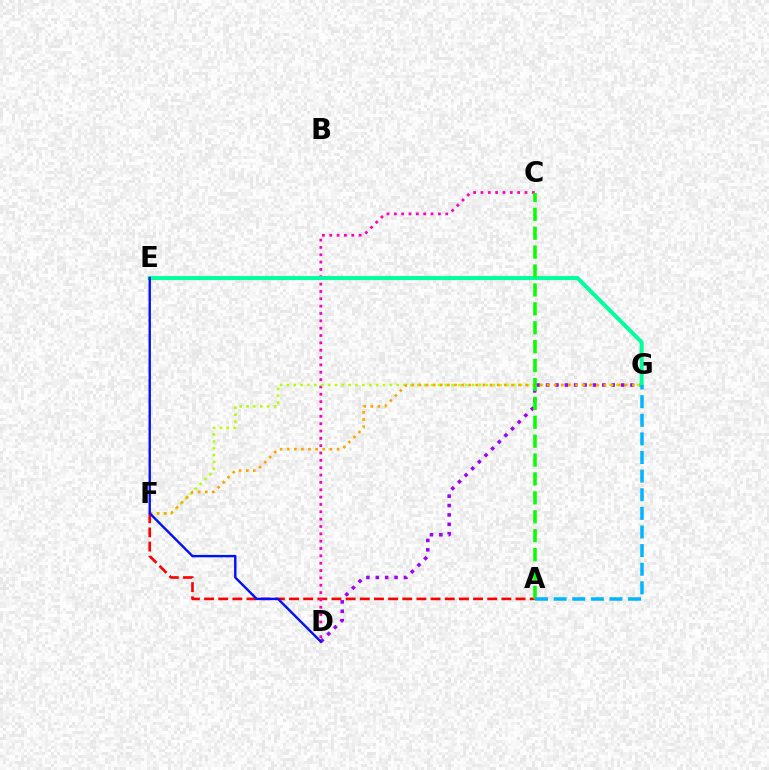{('A', 'F'): [{'color': '#ff0000', 'line_style': 'dashed', 'thickness': 1.92}], ('C', 'D'): [{'color': '#ff00bd', 'line_style': 'dotted', 'thickness': 2.0}], ('F', 'G'): [{'color': '#b3ff00', 'line_style': 'dotted', 'thickness': 1.86}, {'color': '#ffa500', 'line_style': 'dotted', 'thickness': 1.93}], ('D', 'G'): [{'color': '#9b00ff', 'line_style': 'dotted', 'thickness': 2.55}], ('E', 'G'): [{'color': '#00ff9d', 'line_style': 'solid', 'thickness': 2.89}], ('A', 'C'): [{'color': '#08ff00', 'line_style': 'dashed', 'thickness': 2.57}], ('D', 'E'): [{'color': '#0010ff', 'line_style': 'solid', 'thickness': 1.73}], ('A', 'G'): [{'color': '#00b5ff', 'line_style': 'dashed', 'thickness': 2.53}]}